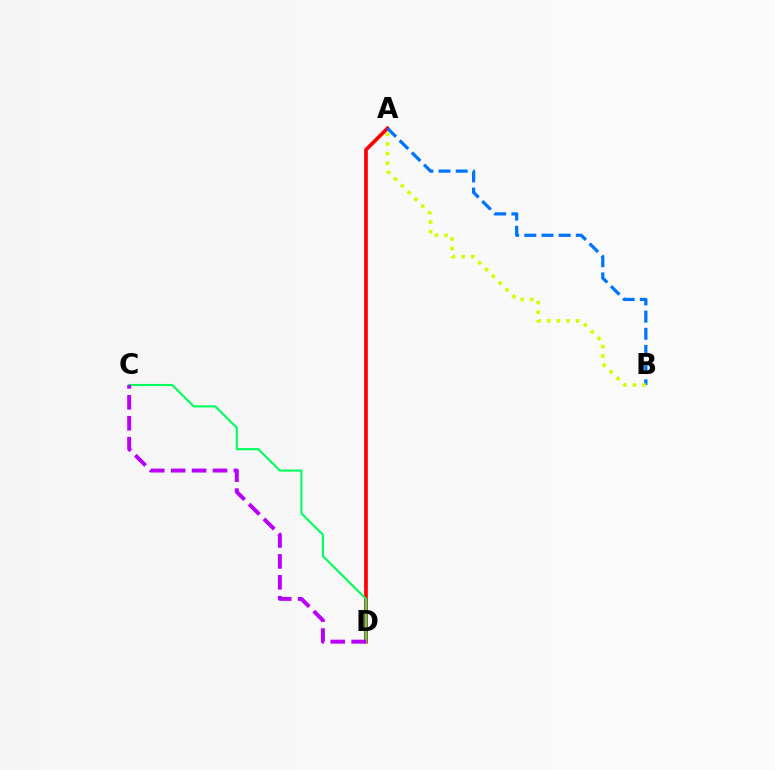{('A', 'D'): [{'color': '#ff0000', 'line_style': 'solid', 'thickness': 2.65}], ('C', 'D'): [{'color': '#00ff5c', 'line_style': 'solid', 'thickness': 1.52}, {'color': '#b900ff', 'line_style': 'dashed', 'thickness': 2.84}], ('A', 'B'): [{'color': '#0074ff', 'line_style': 'dashed', 'thickness': 2.33}, {'color': '#d1ff00', 'line_style': 'dotted', 'thickness': 2.61}]}